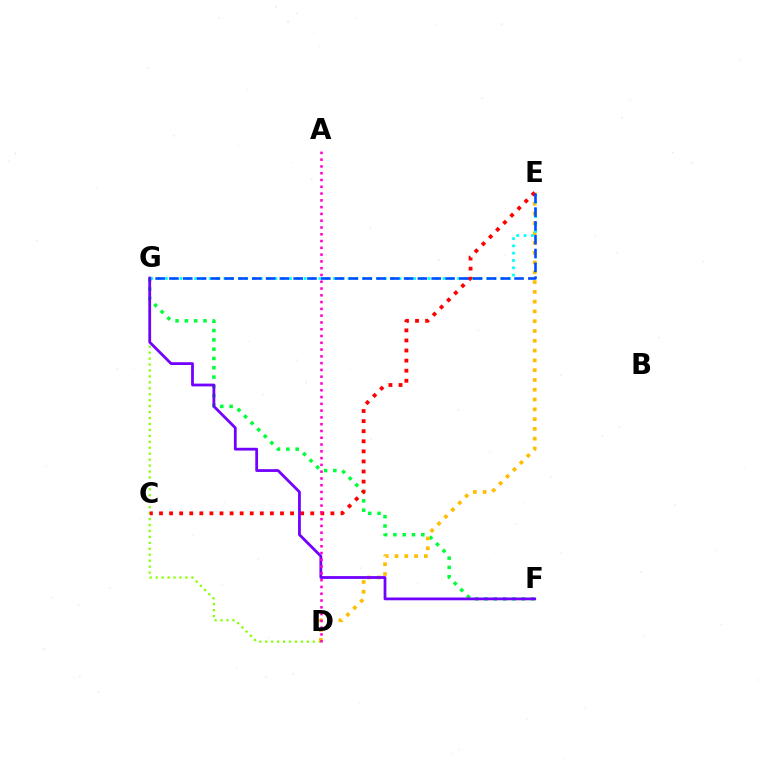{('D', 'G'): [{'color': '#84ff00', 'line_style': 'dotted', 'thickness': 1.62}], ('F', 'G'): [{'color': '#00ff39', 'line_style': 'dotted', 'thickness': 2.53}, {'color': '#7200ff', 'line_style': 'solid', 'thickness': 2.0}], ('D', 'E'): [{'color': '#ffbd00', 'line_style': 'dotted', 'thickness': 2.66}], ('E', 'G'): [{'color': '#00fff6', 'line_style': 'dotted', 'thickness': 1.98}, {'color': '#004bff', 'line_style': 'dashed', 'thickness': 1.88}], ('C', 'E'): [{'color': '#ff0000', 'line_style': 'dotted', 'thickness': 2.74}], ('A', 'D'): [{'color': '#ff00cf', 'line_style': 'dotted', 'thickness': 1.84}]}